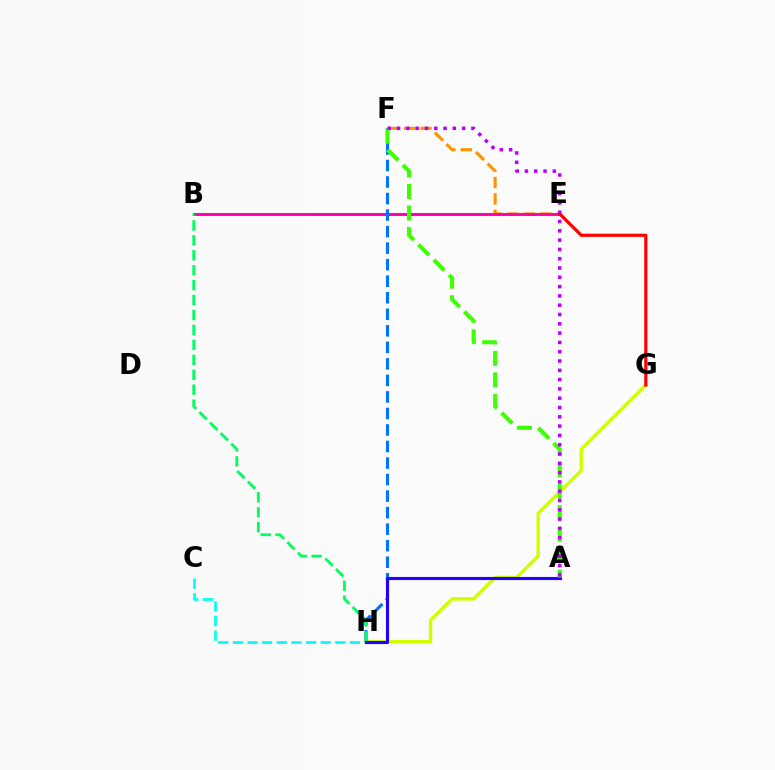{('E', 'F'): [{'color': '#ff9400', 'line_style': 'dashed', 'thickness': 2.22}], ('G', 'H'): [{'color': '#d1ff00', 'line_style': 'solid', 'thickness': 2.47}], ('B', 'E'): [{'color': '#ff00ac', 'line_style': 'solid', 'thickness': 2.11}], ('C', 'H'): [{'color': '#00fff6', 'line_style': 'dashed', 'thickness': 1.99}], ('E', 'G'): [{'color': '#ff0000', 'line_style': 'solid', 'thickness': 2.3}], ('F', 'H'): [{'color': '#0074ff', 'line_style': 'dashed', 'thickness': 2.25}], ('B', 'H'): [{'color': '#00ff5c', 'line_style': 'dashed', 'thickness': 2.03}], ('A', 'H'): [{'color': '#2500ff', 'line_style': 'solid', 'thickness': 2.25}], ('A', 'F'): [{'color': '#3dff00', 'line_style': 'dashed', 'thickness': 2.92}, {'color': '#b900ff', 'line_style': 'dotted', 'thickness': 2.53}]}